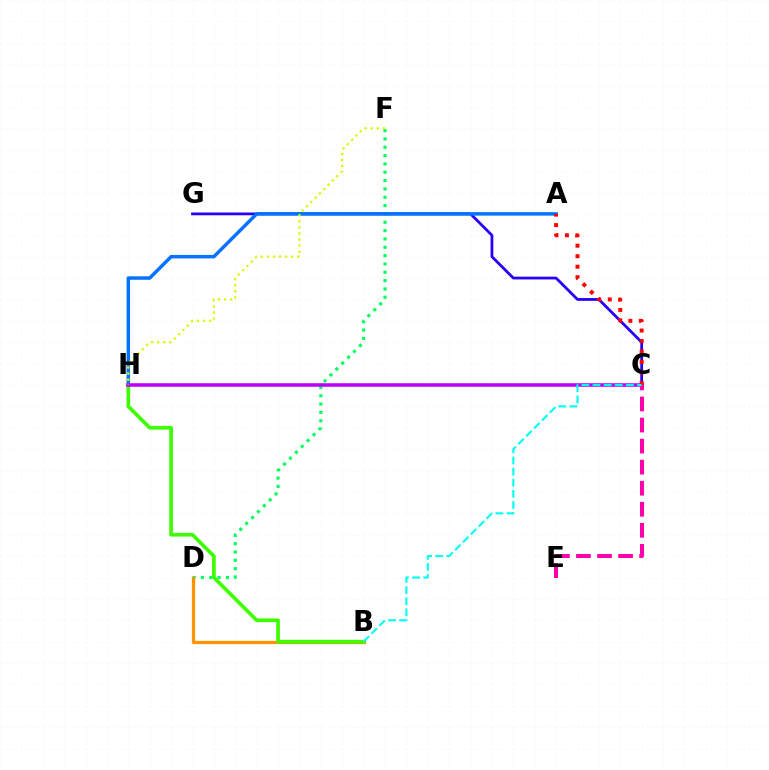{('D', 'F'): [{'color': '#00ff5c', 'line_style': 'dotted', 'thickness': 2.26}], ('B', 'D'): [{'color': '#ff9400', 'line_style': 'solid', 'thickness': 2.34}], ('C', 'G'): [{'color': '#2500ff', 'line_style': 'solid', 'thickness': 1.99}], ('A', 'H'): [{'color': '#0074ff', 'line_style': 'solid', 'thickness': 2.5}], ('B', 'H'): [{'color': '#3dff00', 'line_style': 'solid', 'thickness': 2.63}], ('C', 'H'): [{'color': '#b900ff', 'line_style': 'solid', 'thickness': 2.55}], ('A', 'C'): [{'color': '#ff0000', 'line_style': 'dotted', 'thickness': 2.85}], ('C', 'E'): [{'color': '#ff00ac', 'line_style': 'dashed', 'thickness': 2.86}], ('B', 'C'): [{'color': '#00fff6', 'line_style': 'dashed', 'thickness': 1.51}], ('F', 'H'): [{'color': '#d1ff00', 'line_style': 'dotted', 'thickness': 1.65}]}